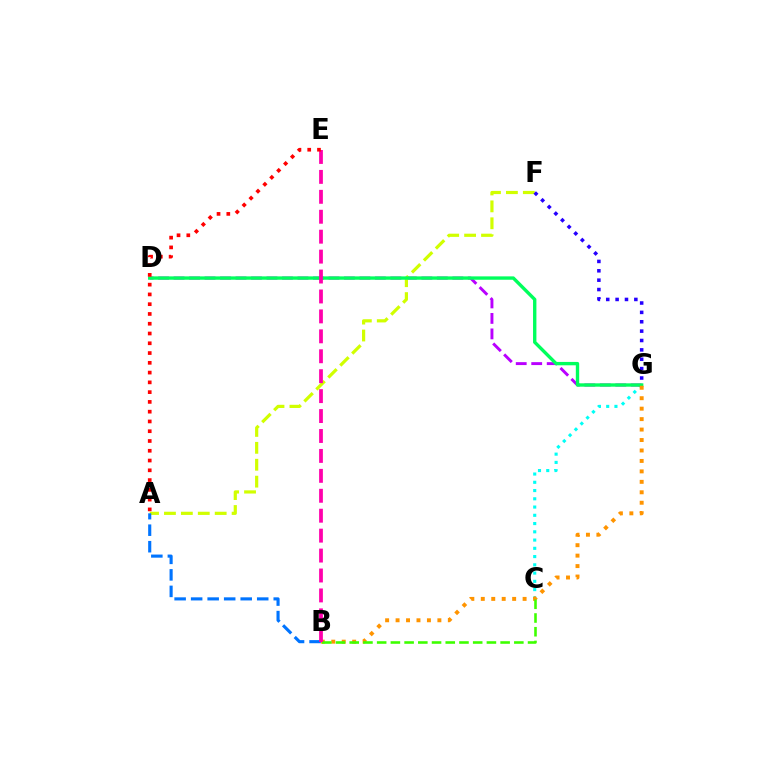{('C', 'G'): [{'color': '#00fff6', 'line_style': 'dotted', 'thickness': 2.24}], ('D', 'G'): [{'color': '#b900ff', 'line_style': 'dashed', 'thickness': 2.1}, {'color': '#00ff5c', 'line_style': 'solid', 'thickness': 2.43}], ('A', 'F'): [{'color': '#d1ff00', 'line_style': 'dashed', 'thickness': 2.3}], ('B', 'G'): [{'color': '#ff9400', 'line_style': 'dotted', 'thickness': 2.84}], ('B', 'C'): [{'color': '#3dff00', 'line_style': 'dashed', 'thickness': 1.86}], ('A', 'B'): [{'color': '#0074ff', 'line_style': 'dashed', 'thickness': 2.24}], ('B', 'E'): [{'color': '#ff00ac', 'line_style': 'dashed', 'thickness': 2.71}], ('A', 'E'): [{'color': '#ff0000', 'line_style': 'dotted', 'thickness': 2.66}], ('F', 'G'): [{'color': '#2500ff', 'line_style': 'dotted', 'thickness': 2.55}]}